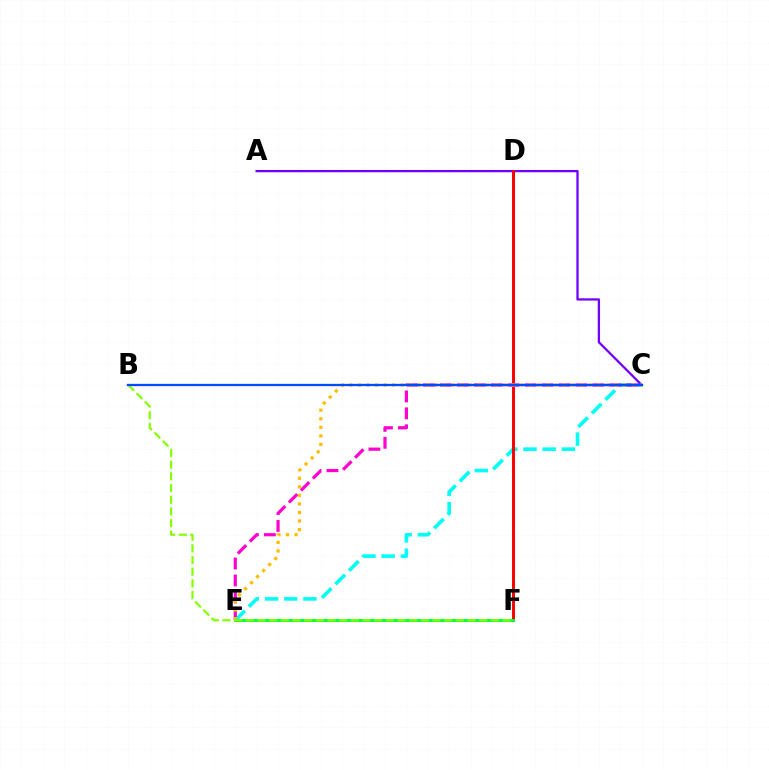{('C', 'E'): [{'color': '#00fff6', 'line_style': 'dashed', 'thickness': 2.61}, {'color': '#ff00cf', 'line_style': 'dashed', 'thickness': 2.3}, {'color': '#ffbd00', 'line_style': 'dotted', 'thickness': 2.32}], ('A', 'C'): [{'color': '#7200ff', 'line_style': 'solid', 'thickness': 1.64}], ('D', 'F'): [{'color': '#ff0000', 'line_style': 'solid', 'thickness': 2.14}], ('E', 'F'): [{'color': '#00ff39', 'line_style': 'solid', 'thickness': 2.1}], ('B', 'F'): [{'color': '#84ff00', 'line_style': 'dashed', 'thickness': 1.59}], ('B', 'C'): [{'color': '#004bff', 'line_style': 'solid', 'thickness': 1.66}]}